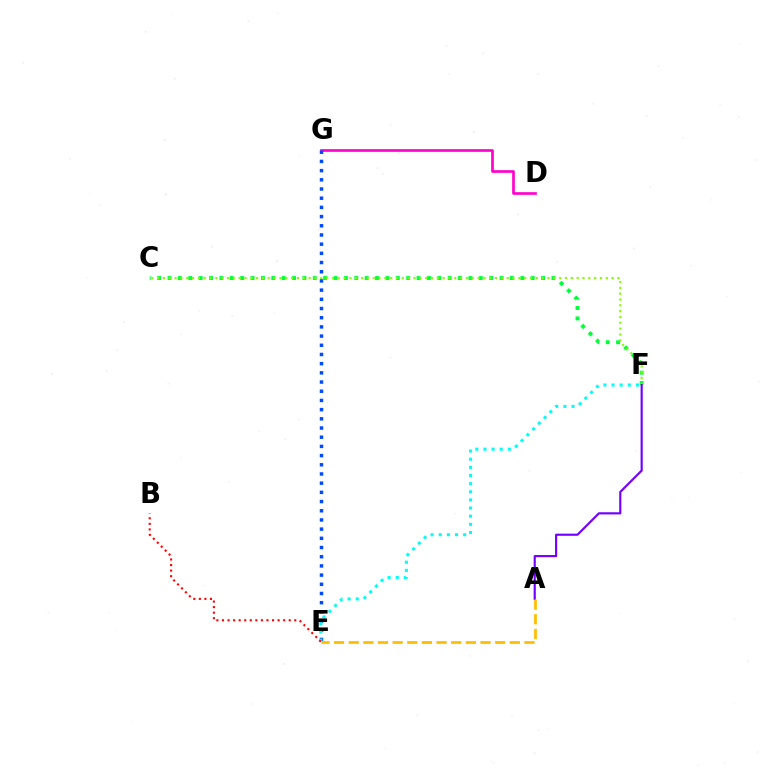{('C', 'F'): [{'color': '#00ff39', 'line_style': 'dotted', 'thickness': 2.82}, {'color': '#84ff00', 'line_style': 'dotted', 'thickness': 1.58}], ('A', 'F'): [{'color': '#7200ff', 'line_style': 'solid', 'thickness': 1.56}], ('D', 'G'): [{'color': '#ff00cf', 'line_style': 'solid', 'thickness': 1.92}], ('E', 'G'): [{'color': '#004bff', 'line_style': 'dotted', 'thickness': 2.5}], ('E', 'F'): [{'color': '#00fff6', 'line_style': 'dotted', 'thickness': 2.21}], ('B', 'E'): [{'color': '#ff0000', 'line_style': 'dotted', 'thickness': 1.51}], ('A', 'E'): [{'color': '#ffbd00', 'line_style': 'dashed', 'thickness': 1.99}]}